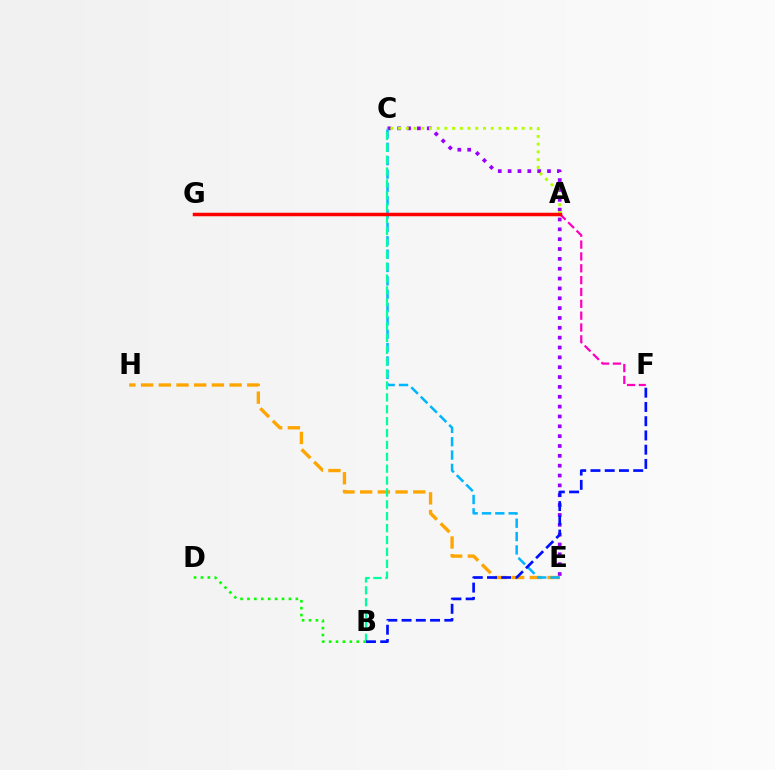{('C', 'E'): [{'color': '#9b00ff', 'line_style': 'dotted', 'thickness': 2.68}, {'color': '#00b5ff', 'line_style': 'dashed', 'thickness': 1.81}], ('A', 'F'): [{'color': '#ff00bd', 'line_style': 'dashed', 'thickness': 1.61}], ('E', 'H'): [{'color': '#ffa500', 'line_style': 'dashed', 'thickness': 2.4}], ('B', 'D'): [{'color': '#08ff00', 'line_style': 'dotted', 'thickness': 1.88}], ('B', 'C'): [{'color': '#00ff9d', 'line_style': 'dashed', 'thickness': 1.61}], ('A', 'C'): [{'color': '#b3ff00', 'line_style': 'dotted', 'thickness': 2.1}], ('B', 'F'): [{'color': '#0010ff', 'line_style': 'dashed', 'thickness': 1.94}], ('A', 'G'): [{'color': '#ff0000', 'line_style': 'solid', 'thickness': 2.52}]}